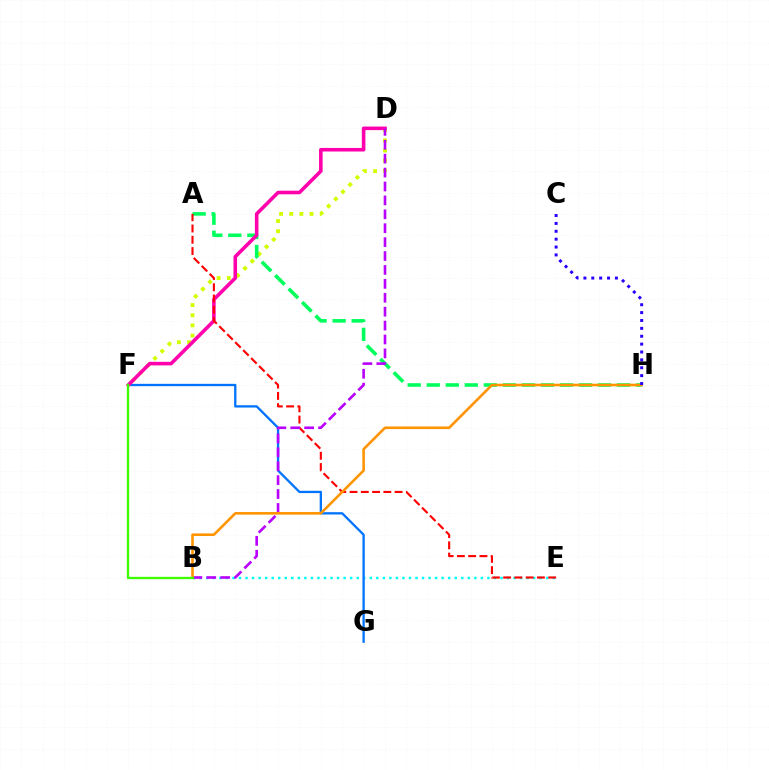{('D', 'F'): [{'color': '#d1ff00', 'line_style': 'dotted', 'thickness': 2.76}, {'color': '#ff00ac', 'line_style': 'solid', 'thickness': 2.57}], ('B', 'E'): [{'color': '#00fff6', 'line_style': 'dotted', 'thickness': 1.78}], ('F', 'G'): [{'color': '#0074ff', 'line_style': 'solid', 'thickness': 1.67}], ('A', 'H'): [{'color': '#00ff5c', 'line_style': 'dashed', 'thickness': 2.59}], ('A', 'E'): [{'color': '#ff0000', 'line_style': 'dashed', 'thickness': 1.53}], ('B', 'D'): [{'color': '#b900ff', 'line_style': 'dashed', 'thickness': 1.89}], ('B', 'H'): [{'color': '#ff9400', 'line_style': 'solid', 'thickness': 1.87}], ('B', 'F'): [{'color': '#3dff00', 'line_style': 'solid', 'thickness': 1.69}], ('C', 'H'): [{'color': '#2500ff', 'line_style': 'dotted', 'thickness': 2.14}]}